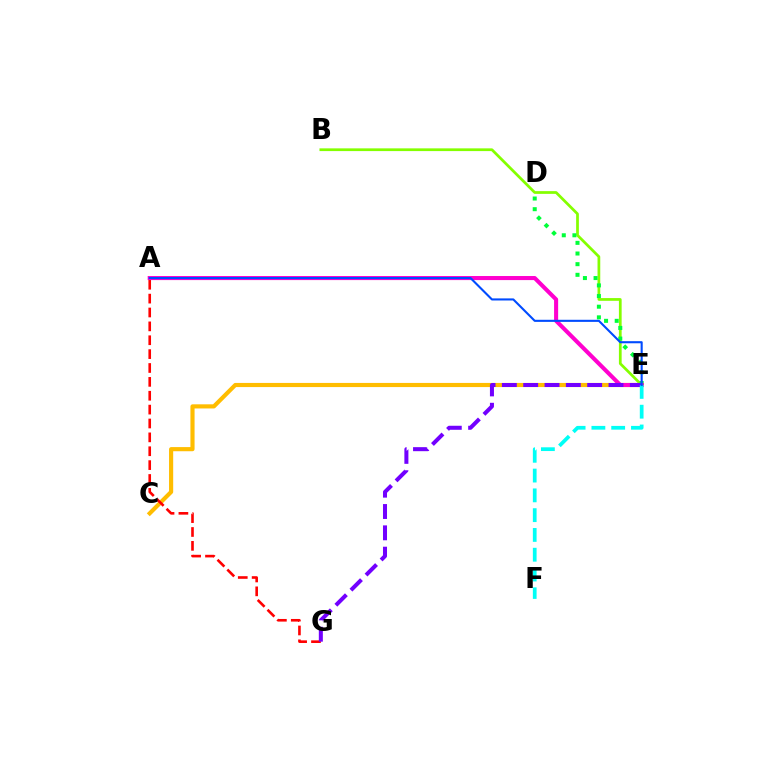{('C', 'E'): [{'color': '#ffbd00', 'line_style': 'solid', 'thickness': 2.98}], ('A', 'G'): [{'color': '#ff0000', 'line_style': 'dashed', 'thickness': 1.88}], ('B', 'E'): [{'color': '#84ff00', 'line_style': 'solid', 'thickness': 1.97}], ('D', 'E'): [{'color': '#00ff39', 'line_style': 'dotted', 'thickness': 2.89}], ('A', 'E'): [{'color': '#ff00cf', 'line_style': 'solid', 'thickness': 2.93}, {'color': '#004bff', 'line_style': 'solid', 'thickness': 1.51}], ('E', 'G'): [{'color': '#7200ff', 'line_style': 'dashed', 'thickness': 2.9}], ('E', 'F'): [{'color': '#00fff6', 'line_style': 'dashed', 'thickness': 2.69}]}